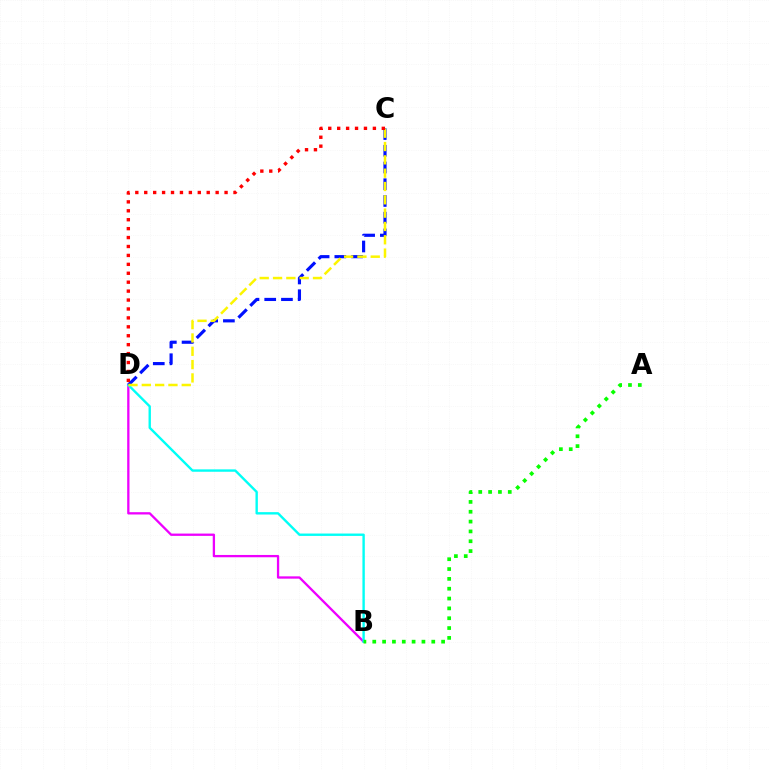{('B', 'D'): [{'color': '#ee00ff', 'line_style': 'solid', 'thickness': 1.66}, {'color': '#00fff6', 'line_style': 'solid', 'thickness': 1.72}], ('C', 'D'): [{'color': '#0010ff', 'line_style': 'dashed', 'thickness': 2.27}, {'color': '#fcf500', 'line_style': 'dashed', 'thickness': 1.81}, {'color': '#ff0000', 'line_style': 'dotted', 'thickness': 2.42}], ('A', 'B'): [{'color': '#08ff00', 'line_style': 'dotted', 'thickness': 2.67}]}